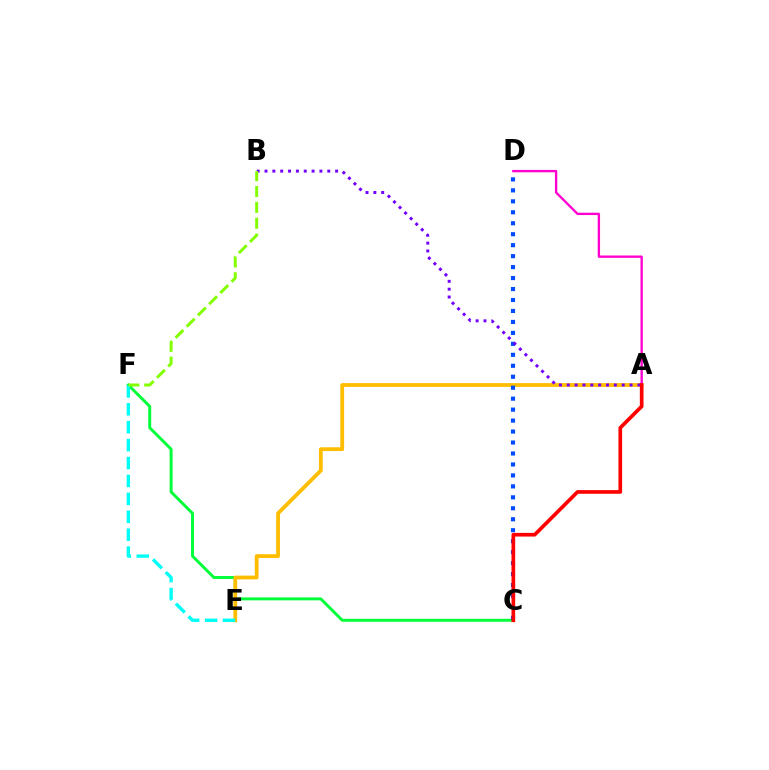{('C', 'F'): [{'color': '#00ff39', 'line_style': 'solid', 'thickness': 2.12}], ('A', 'E'): [{'color': '#ffbd00', 'line_style': 'solid', 'thickness': 2.73}], ('A', 'D'): [{'color': '#ff00cf', 'line_style': 'solid', 'thickness': 1.68}], ('E', 'F'): [{'color': '#00fff6', 'line_style': 'dashed', 'thickness': 2.43}], ('C', 'D'): [{'color': '#004bff', 'line_style': 'dotted', 'thickness': 2.98}], ('A', 'B'): [{'color': '#7200ff', 'line_style': 'dotted', 'thickness': 2.13}], ('B', 'F'): [{'color': '#84ff00', 'line_style': 'dashed', 'thickness': 2.15}], ('A', 'C'): [{'color': '#ff0000', 'line_style': 'solid', 'thickness': 2.64}]}